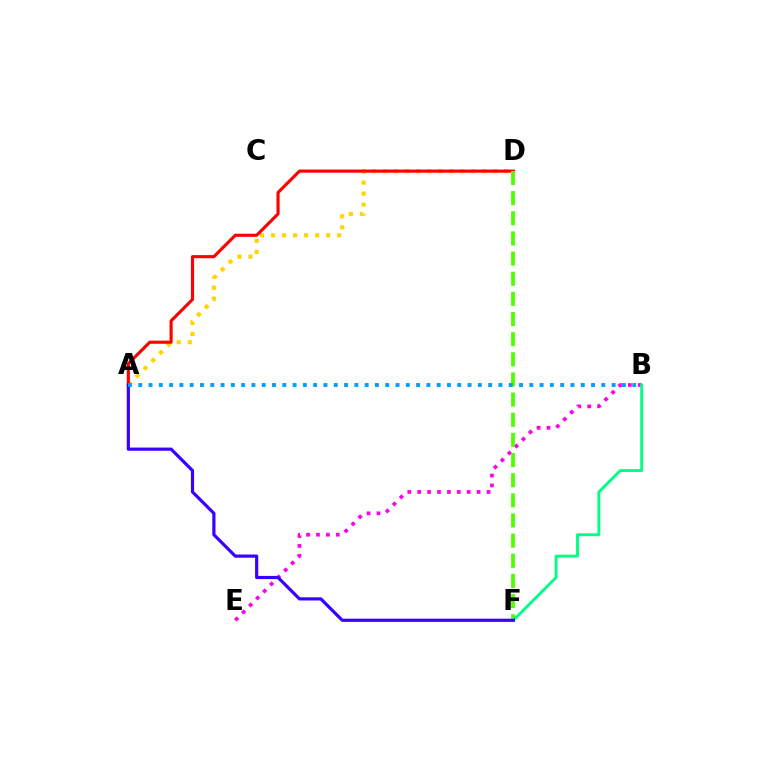{('A', 'D'): [{'color': '#ffd500', 'line_style': 'dotted', 'thickness': 2.99}, {'color': '#ff0000', 'line_style': 'solid', 'thickness': 2.25}], ('B', 'E'): [{'color': '#ff00ed', 'line_style': 'dotted', 'thickness': 2.69}], ('D', 'F'): [{'color': '#4fff00', 'line_style': 'dashed', 'thickness': 2.74}], ('B', 'F'): [{'color': '#00ff86', 'line_style': 'solid', 'thickness': 2.09}], ('A', 'F'): [{'color': '#3700ff', 'line_style': 'solid', 'thickness': 2.29}], ('A', 'B'): [{'color': '#009eff', 'line_style': 'dotted', 'thickness': 2.8}]}